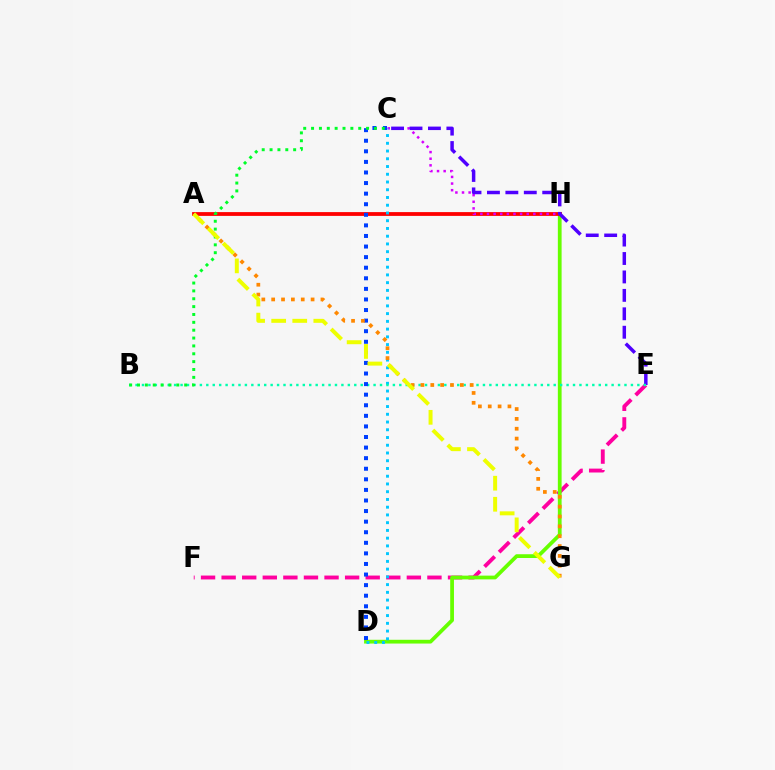{('E', 'F'): [{'color': '#ff00a0', 'line_style': 'dashed', 'thickness': 2.8}], ('D', 'H'): [{'color': '#66ff00', 'line_style': 'solid', 'thickness': 2.71}], ('A', 'H'): [{'color': '#ff0000', 'line_style': 'solid', 'thickness': 2.73}], ('C', 'H'): [{'color': '#d600ff', 'line_style': 'dotted', 'thickness': 1.8}], ('C', 'D'): [{'color': '#00c7ff', 'line_style': 'dotted', 'thickness': 2.1}, {'color': '#003fff', 'line_style': 'dotted', 'thickness': 2.87}], ('C', 'E'): [{'color': '#4f00ff', 'line_style': 'dashed', 'thickness': 2.5}], ('B', 'E'): [{'color': '#00ffaf', 'line_style': 'dotted', 'thickness': 1.75}], ('A', 'G'): [{'color': '#ff8800', 'line_style': 'dotted', 'thickness': 2.68}, {'color': '#eeff00', 'line_style': 'dashed', 'thickness': 2.86}], ('B', 'C'): [{'color': '#00ff27', 'line_style': 'dotted', 'thickness': 2.14}]}